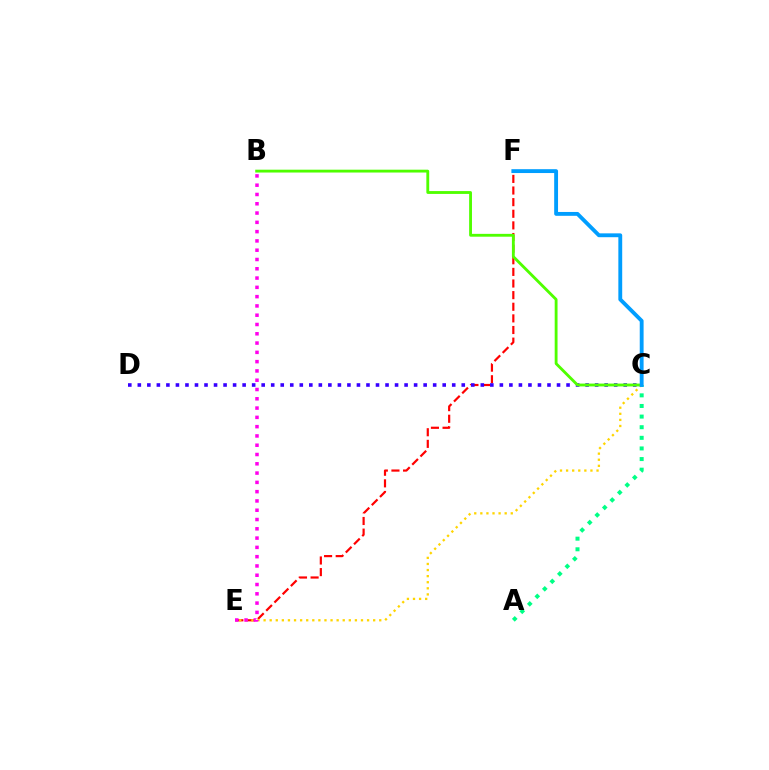{('A', 'C'): [{'color': '#00ff86', 'line_style': 'dotted', 'thickness': 2.88}], ('E', 'F'): [{'color': '#ff0000', 'line_style': 'dashed', 'thickness': 1.58}], ('C', 'E'): [{'color': '#ffd500', 'line_style': 'dotted', 'thickness': 1.65}], ('C', 'D'): [{'color': '#3700ff', 'line_style': 'dotted', 'thickness': 2.59}], ('B', 'C'): [{'color': '#4fff00', 'line_style': 'solid', 'thickness': 2.05}], ('B', 'E'): [{'color': '#ff00ed', 'line_style': 'dotted', 'thickness': 2.52}], ('C', 'F'): [{'color': '#009eff', 'line_style': 'solid', 'thickness': 2.77}]}